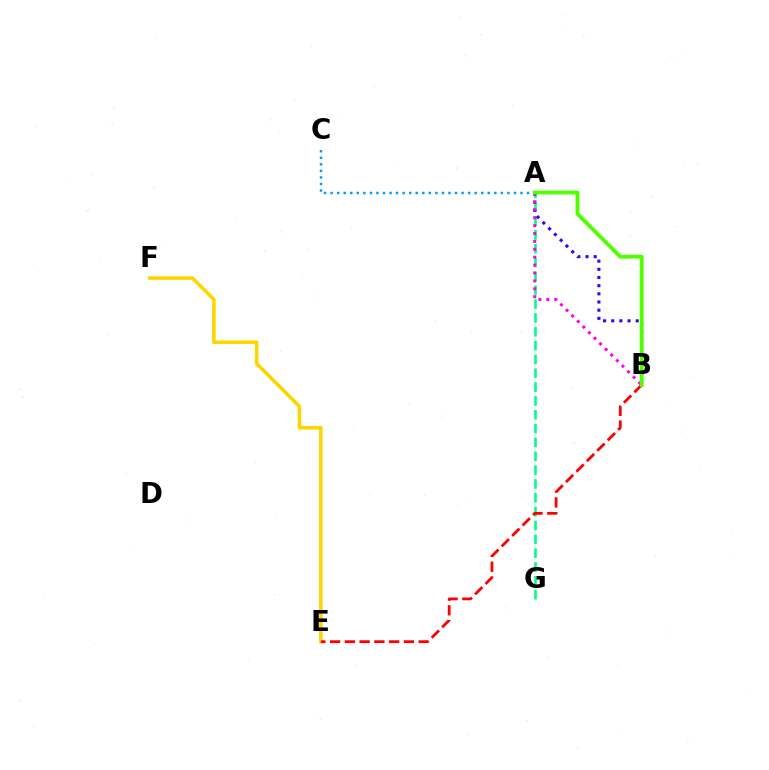{('A', 'C'): [{'color': '#009eff', 'line_style': 'dotted', 'thickness': 1.78}], ('A', 'G'): [{'color': '#00ff86', 'line_style': 'dashed', 'thickness': 1.88}], ('A', 'B'): [{'color': '#3700ff', 'line_style': 'dotted', 'thickness': 2.22}, {'color': '#ff00ed', 'line_style': 'dotted', 'thickness': 2.15}, {'color': '#4fff00', 'line_style': 'solid', 'thickness': 2.77}], ('E', 'F'): [{'color': '#ffd500', 'line_style': 'solid', 'thickness': 2.57}], ('B', 'E'): [{'color': '#ff0000', 'line_style': 'dashed', 'thickness': 2.01}]}